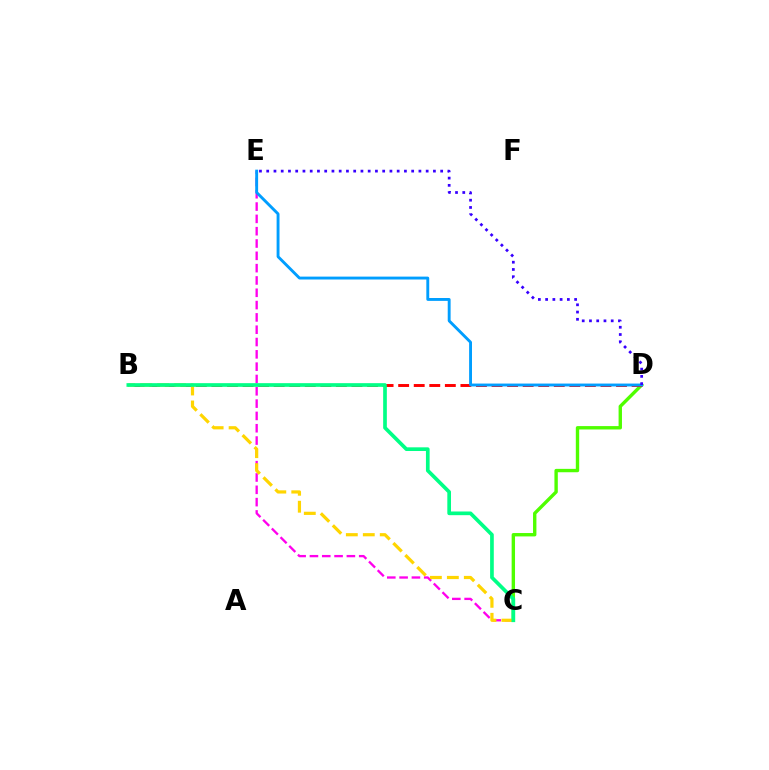{('C', 'E'): [{'color': '#ff00ed', 'line_style': 'dashed', 'thickness': 1.67}], ('C', 'D'): [{'color': '#4fff00', 'line_style': 'solid', 'thickness': 2.43}], ('B', 'D'): [{'color': '#ff0000', 'line_style': 'dashed', 'thickness': 2.11}], ('D', 'E'): [{'color': '#009eff', 'line_style': 'solid', 'thickness': 2.08}, {'color': '#3700ff', 'line_style': 'dotted', 'thickness': 1.97}], ('B', 'C'): [{'color': '#ffd500', 'line_style': 'dashed', 'thickness': 2.3}, {'color': '#00ff86', 'line_style': 'solid', 'thickness': 2.65}]}